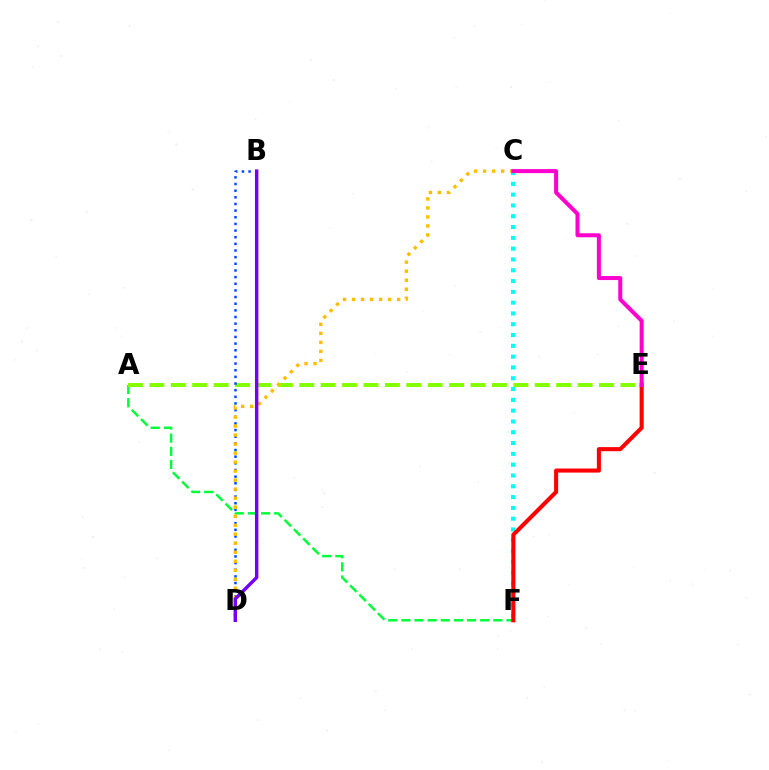{('A', 'F'): [{'color': '#00ff39', 'line_style': 'dashed', 'thickness': 1.79}], ('A', 'E'): [{'color': '#84ff00', 'line_style': 'dashed', 'thickness': 2.91}], ('C', 'F'): [{'color': '#00fff6', 'line_style': 'dotted', 'thickness': 2.93}], ('B', 'D'): [{'color': '#004bff', 'line_style': 'dotted', 'thickness': 1.81}, {'color': '#7200ff', 'line_style': 'solid', 'thickness': 2.47}], ('E', 'F'): [{'color': '#ff0000', 'line_style': 'solid', 'thickness': 2.93}], ('C', 'D'): [{'color': '#ffbd00', 'line_style': 'dotted', 'thickness': 2.45}], ('C', 'E'): [{'color': '#ff00cf', 'line_style': 'solid', 'thickness': 2.89}]}